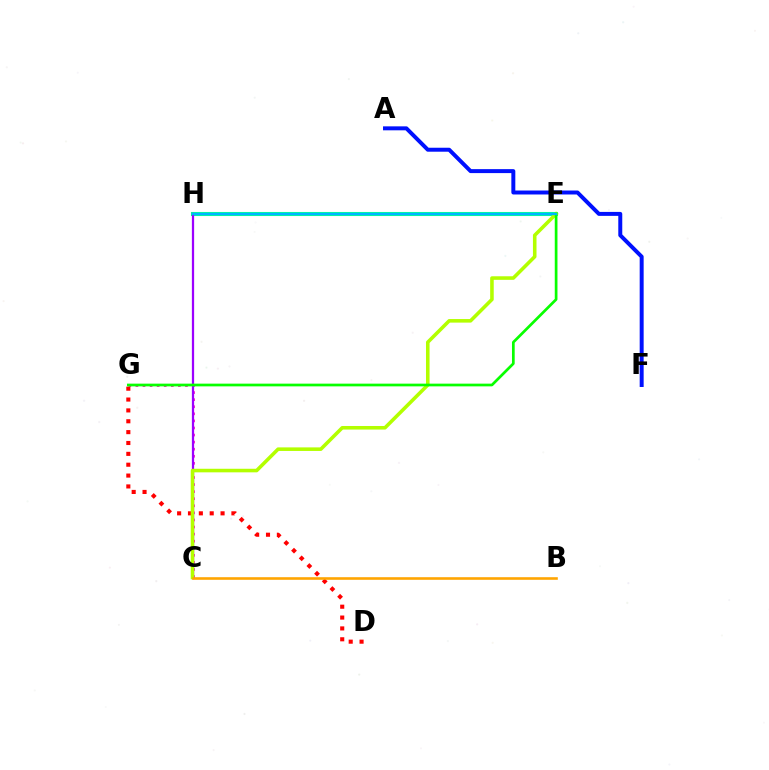{('E', 'H'): [{'color': '#00ff9d', 'line_style': 'solid', 'thickness': 2.93}, {'color': '#00b5ff', 'line_style': 'solid', 'thickness': 1.66}], ('C', 'G'): [{'color': '#ff00bd', 'line_style': 'dotted', 'thickness': 1.92}], ('A', 'F'): [{'color': '#0010ff', 'line_style': 'solid', 'thickness': 2.86}], ('C', 'H'): [{'color': '#9b00ff', 'line_style': 'solid', 'thickness': 1.62}], ('D', 'G'): [{'color': '#ff0000', 'line_style': 'dotted', 'thickness': 2.95}], ('C', 'E'): [{'color': '#b3ff00', 'line_style': 'solid', 'thickness': 2.57}], ('E', 'G'): [{'color': '#08ff00', 'line_style': 'solid', 'thickness': 1.95}], ('B', 'C'): [{'color': '#ffa500', 'line_style': 'solid', 'thickness': 1.87}]}